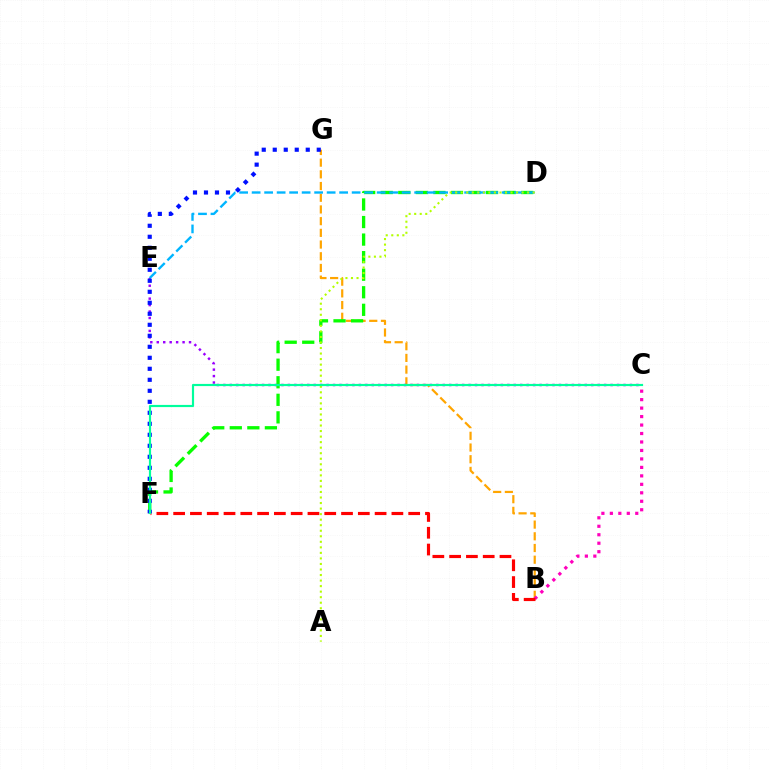{('B', 'G'): [{'color': '#ffa500', 'line_style': 'dashed', 'thickness': 1.59}], ('B', 'C'): [{'color': '#ff00bd', 'line_style': 'dotted', 'thickness': 2.3}], ('C', 'E'): [{'color': '#9b00ff', 'line_style': 'dotted', 'thickness': 1.75}], ('B', 'F'): [{'color': '#ff0000', 'line_style': 'dashed', 'thickness': 2.28}], ('D', 'F'): [{'color': '#08ff00', 'line_style': 'dashed', 'thickness': 2.38}], ('D', 'E'): [{'color': '#00b5ff', 'line_style': 'dashed', 'thickness': 1.7}], ('A', 'D'): [{'color': '#b3ff00', 'line_style': 'dotted', 'thickness': 1.5}], ('F', 'G'): [{'color': '#0010ff', 'line_style': 'dotted', 'thickness': 2.99}], ('C', 'F'): [{'color': '#00ff9d', 'line_style': 'solid', 'thickness': 1.56}]}